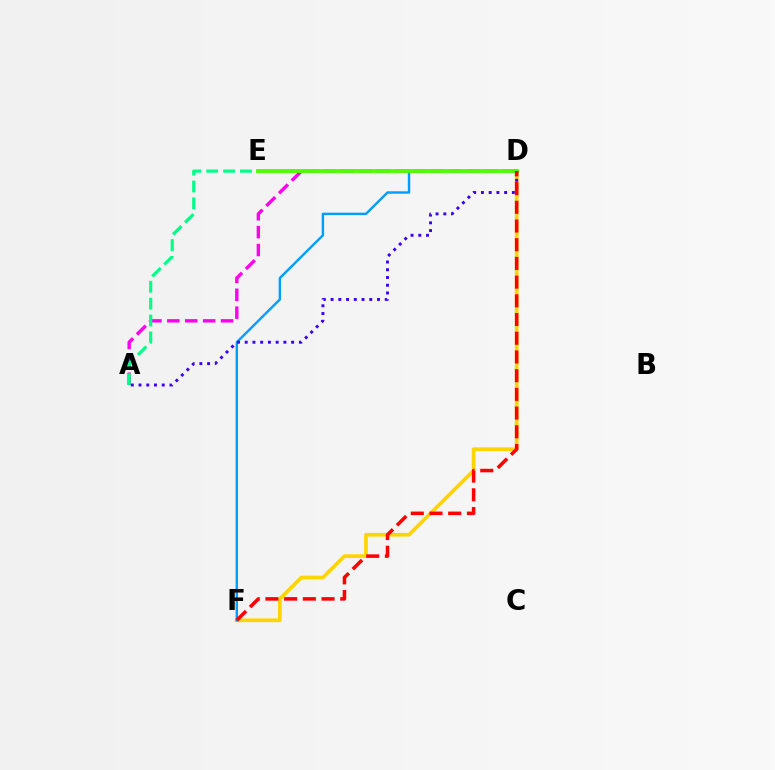{('D', 'F'): [{'color': '#ffd500', 'line_style': 'solid', 'thickness': 2.67}, {'color': '#009eff', 'line_style': 'solid', 'thickness': 1.74}, {'color': '#ff0000', 'line_style': 'dashed', 'thickness': 2.54}], ('A', 'D'): [{'color': '#ff00ed', 'line_style': 'dashed', 'thickness': 2.43}, {'color': '#3700ff', 'line_style': 'dotted', 'thickness': 2.1}], ('A', 'E'): [{'color': '#00ff86', 'line_style': 'dashed', 'thickness': 2.29}], ('D', 'E'): [{'color': '#4fff00', 'line_style': 'solid', 'thickness': 2.76}]}